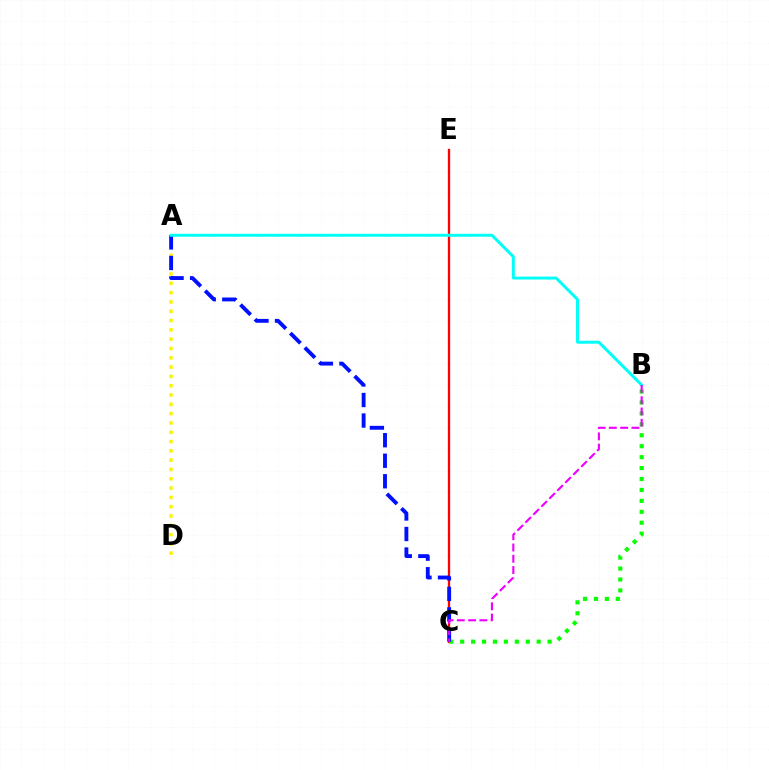{('C', 'E'): [{'color': '#ff0000', 'line_style': 'solid', 'thickness': 1.65}], ('B', 'C'): [{'color': '#08ff00', 'line_style': 'dotted', 'thickness': 2.97}, {'color': '#ee00ff', 'line_style': 'dashed', 'thickness': 1.53}], ('A', 'D'): [{'color': '#fcf500', 'line_style': 'dotted', 'thickness': 2.53}], ('A', 'C'): [{'color': '#0010ff', 'line_style': 'dashed', 'thickness': 2.79}], ('A', 'B'): [{'color': '#00fff6', 'line_style': 'solid', 'thickness': 2.12}]}